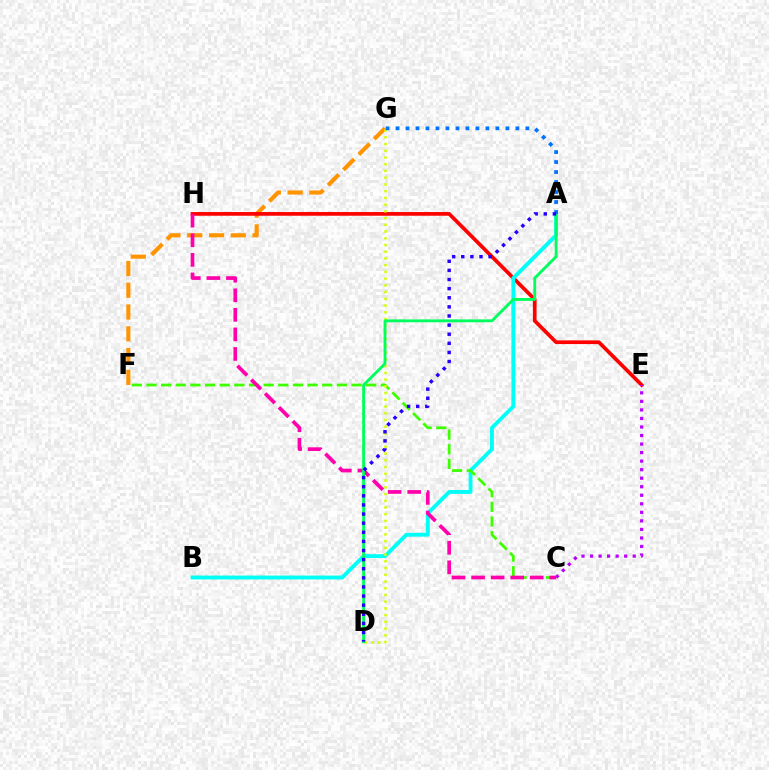{('F', 'G'): [{'color': '#ff9400', 'line_style': 'dashed', 'thickness': 2.96}], ('E', 'H'): [{'color': '#ff0000', 'line_style': 'solid', 'thickness': 2.67}], ('A', 'B'): [{'color': '#00fff6', 'line_style': 'solid', 'thickness': 2.79}], ('C', 'F'): [{'color': '#3dff00', 'line_style': 'dashed', 'thickness': 1.99}], ('C', 'E'): [{'color': '#b900ff', 'line_style': 'dotted', 'thickness': 2.32}], ('D', 'G'): [{'color': '#d1ff00', 'line_style': 'dotted', 'thickness': 1.83}], ('C', 'H'): [{'color': '#ff00ac', 'line_style': 'dashed', 'thickness': 2.66}], ('A', 'D'): [{'color': '#00ff5c', 'line_style': 'solid', 'thickness': 2.07}, {'color': '#2500ff', 'line_style': 'dotted', 'thickness': 2.48}], ('A', 'G'): [{'color': '#0074ff', 'line_style': 'dotted', 'thickness': 2.71}]}